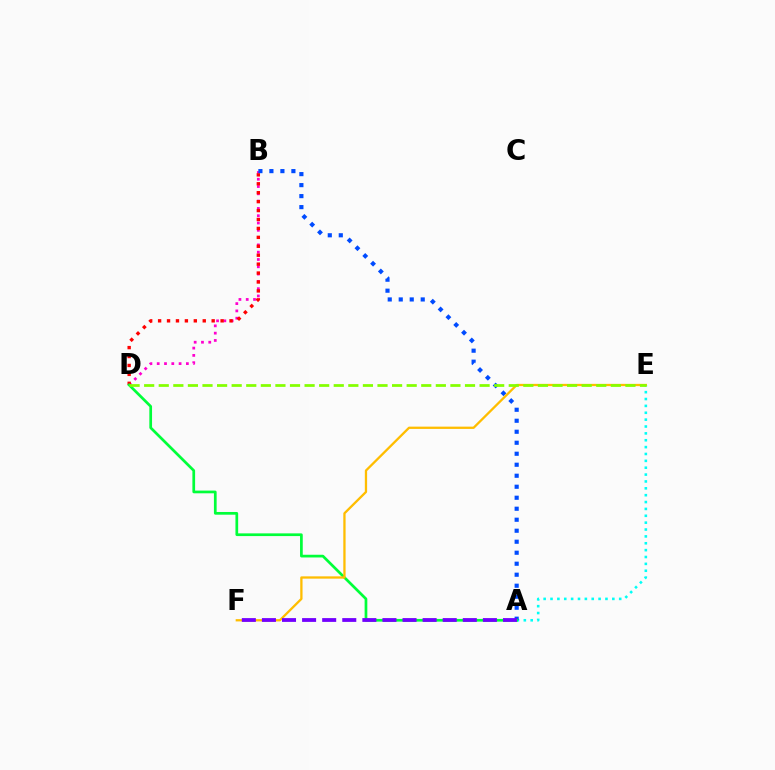{('B', 'D'): [{'color': '#ff00cf', 'line_style': 'dotted', 'thickness': 1.98}, {'color': '#ff0000', 'line_style': 'dotted', 'thickness': 2.43}], ('A', 'E'): [{'color': '#00fff6', 'line_style': 'dotted', 'thickness': 1.87}], ('A', 'B'): [{'color': '#004bff', 'line_style': 'dotted', 'thickness': 2.99}], ('A', 'D'): [{'color': '#00ff39', 'line_style': 'solid', 'thickness': 1.95}], ('E', 'F'): [{'color': '#ffbd00', 'line_style': 'solid', 'thickness': 1.65}], ('D', 'E'): [{'color': '#84ff00', 'line_style': 'dashed', 'thickness': 1.98}], ('A', 'F'): [{'color': '#7200ff', 'line_style': 'dashed', 'thickness': 2.73}]}